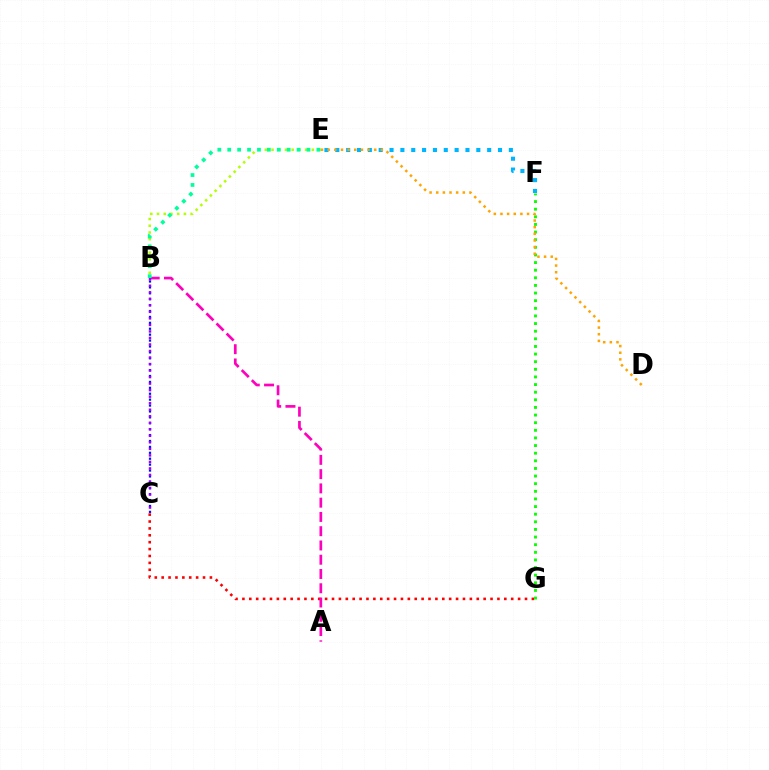{('C', 'G'): [{'color': '#ff0000', 'line_style': 'dotted', 'thickness': 1.87}], ('A', 'B'): [{'color': '#ff00bd', 'line_style': 'dashed', 'thickness': 1.94}], ('B', 'E'): [{'color': '#b3ff00', 'line_style': 'dotted', 'thickness': 1.83}, {'color': '#00ff9d', 'line_style': 'dotted', 'thickness': 2.69}], ('F', 'G'): [{'color': '#08ff00', 'line_style': 'dotted', 'thickness': 2.07}], ('B', 'C'): [{'color': '#0010ff', 'line_style': 'dotted', 'thickness': 1.61}, {'color': '#9b00ff', 'line_style': 'dotted', 'thickness': 1.77}], ('E', 'F'): [{'color': '#00b5ff', 'line_style': 'dotted', 'thickness': 2.95}], ('D', 'E'): [{'color': '#ffa500', 'line_style': 'dotted', 'thickness': 1.81}]}